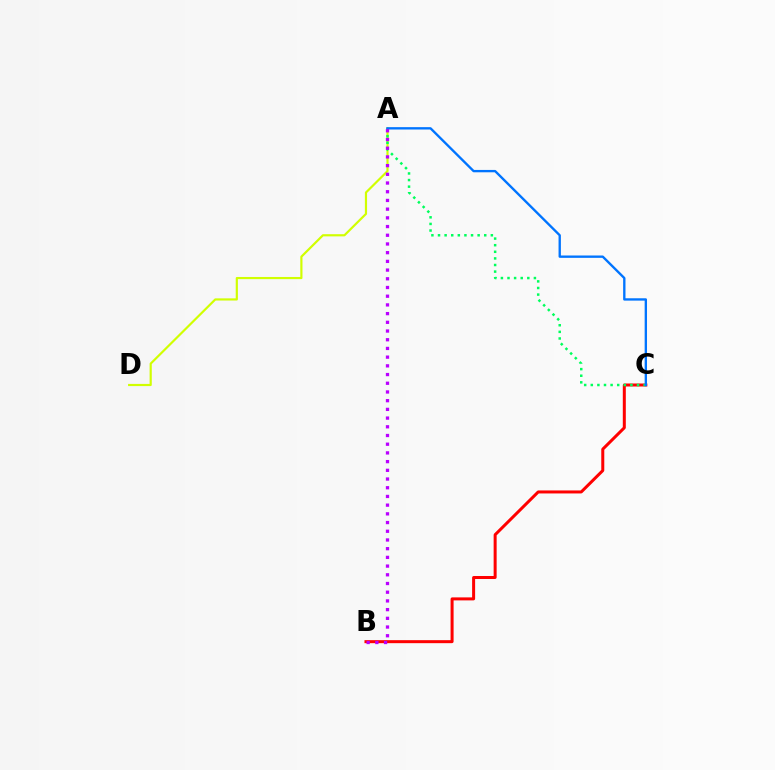{('A', 'D'): [{'color': '#d1ff00', 'line_style': 'solid', 'thickness': 1.57}], ('B', 'C'): [{'color': '#ff0000', 'line_style': 'solid', 'thickness': 2.16}], ('A', 'C'): [{'color': '#00ff5c', 'line_style': 'dotted', 'thickness': 1.79}, {'color': '#0074ff', 'line_style': 'solid', 'thickness': 1.69}], ('A', 'B'): [{'color': '#b900ff', 'line_style': 'dotted', 'thickness': 2.37}]}